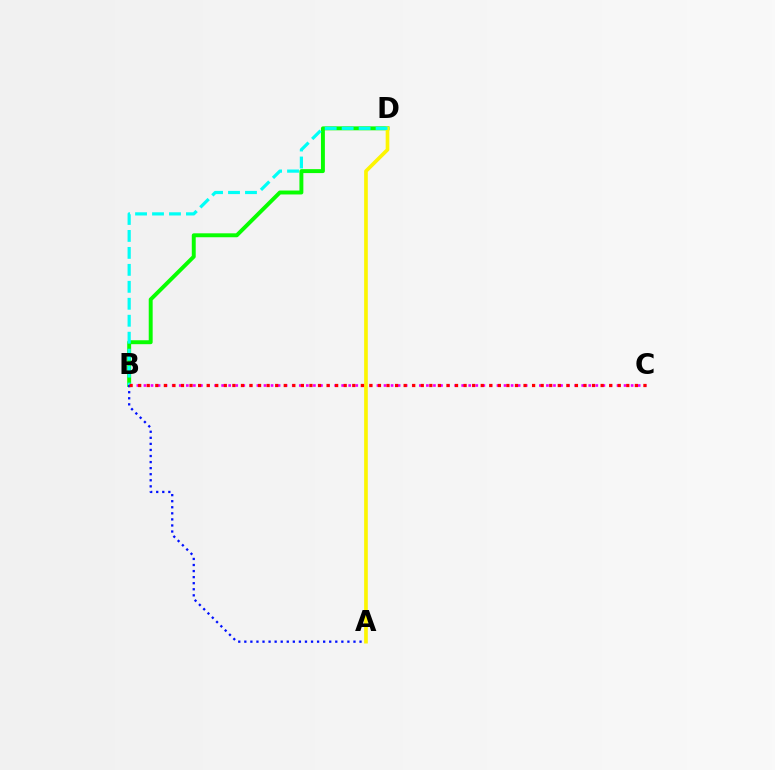{('B', 'D'): [{'color': '#08ff00', 'line_style': 'solid', 'thickness': 2.83}, {'color': '#00fff6', 'line_style': 'dashed', 'thickness': 2.3}], ('B', 'C'): [{'color': '#ee00ff', 'line_style': 'dotted', 'thickness': 1.92}, {'color': '#ff0000', 'line_style': 'dotted', 'thickness': 2.33}], ('A', 'B'): [{'color': '#0010ff', 'line_style': 'dotted', 'thickness': 1.65}], ('A', 'D'): [{'color': '#fcf500', 'line_style': 'solid', 'thickness': 2.63}]}